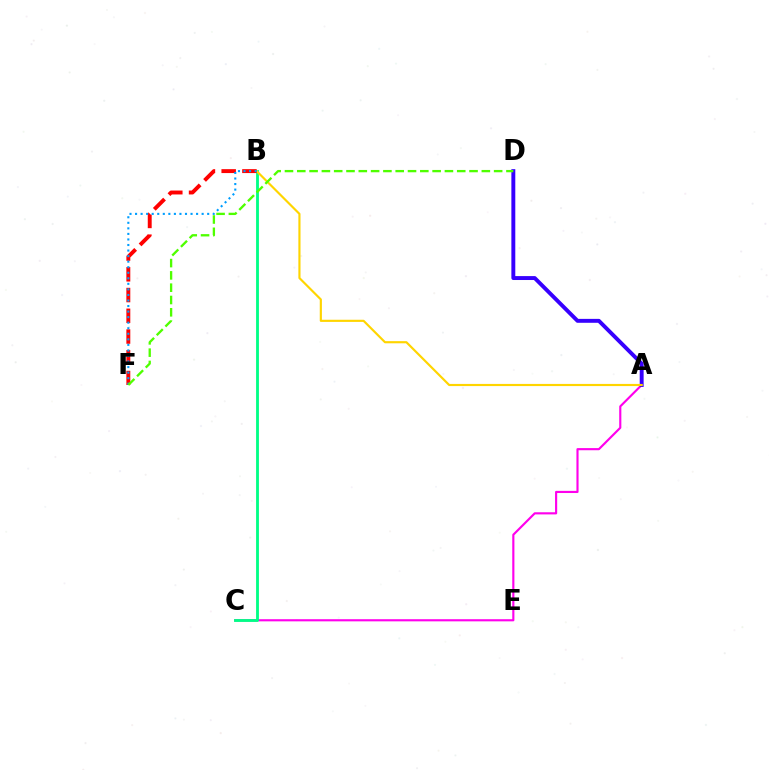{('A', 'C'): [{'color': '#ff00ed', 'line_style': 'solid', 'thickness': 1.54}], ('A', 'D'): [{'color': '#3700ff', 'line_style': 'solid', 'thickness': 2.82}], ('B', 'C'): [{'color': '#00ff86', 'line_style': 'solid', 'thickness': 2.04}], ('A', 'B'): [{'color': '#ffd500', 'line_style': 'solid', 'thickness': 1.55}], ('B', 'F'): [{'color': '#ff0000', 'line_style': 'dashed', 'thickness': 2.82}, {'color': '#009eff', 'line_style': 'dotted', 'thickness': 1.51}], ('D', 'F'): [{'color': '#4fff00', 'line_style': 'dashed', 'thickness': 1.67}]}